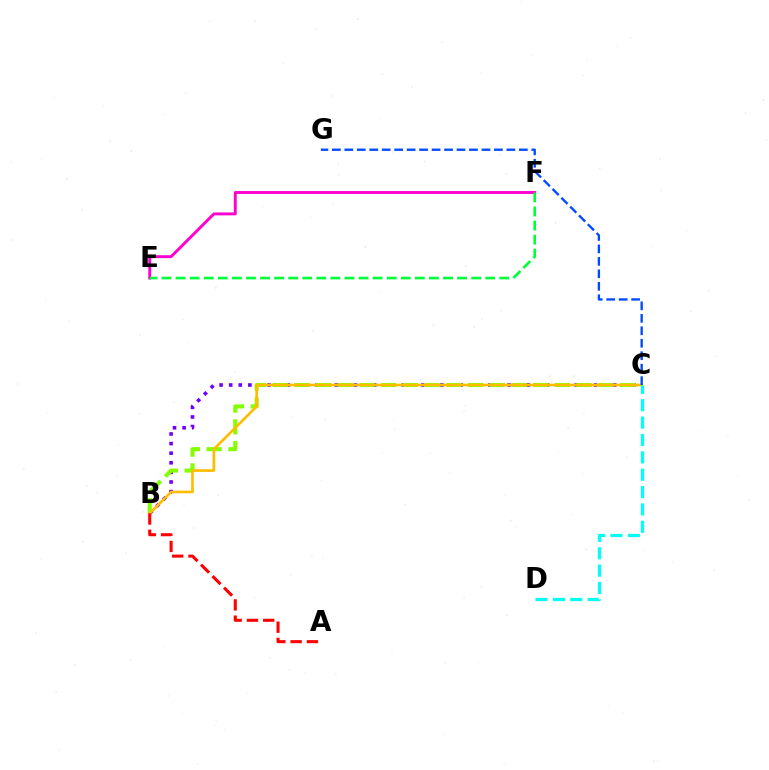{('B', 'C'): [{'color': '#7200ff', 'line_style': 'dotted', 'thickness': 2.61}, {'color': '#84ff00', 'line_style': 'dashed', 'thickness': 2.95}, {'color': '#ffbd00', 'line_style': 'solid', 'thickness': 1.93}], ('C', 'G'): [{'color': '#004bff', 'line_style': 'dashed', 'thickness': 1.69}], ('A', 'B'): [{'color': '#ff0000', 'line_style': 'dashed', 'thickness': 2.21}], ('E', 'F'): [{'color': '#ff00cf', 'line_style': 'solid', 'thickness': 2.1}, {'color': '#00ff39', 'line_style': 'dashed', 'thickness': 1.91}], ('C', 'D'): [{'color': '#00fff6', 'line_style': 'dashed', 'thickness': 2.36}]}